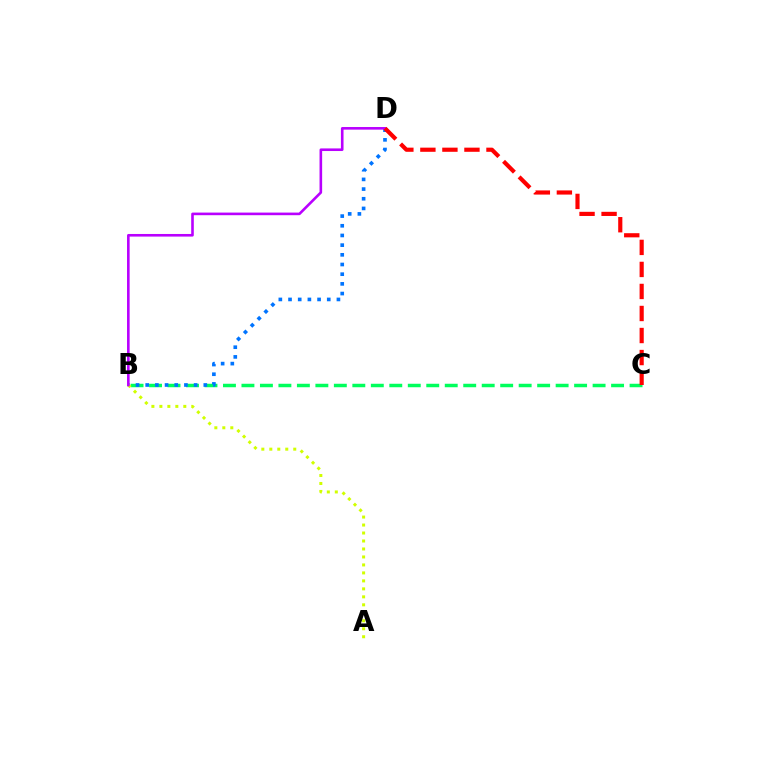{('B', 'C'): [{'color': '#00ff5c', 'line_style': 'dashed', 'thickness': 2.51}], ('B', 'D'): [{'color': '#0074ff', 'line_style': 'dotted', 'thickness': 2.63}, {'color': '#b900ff', 'line_style': 'solid', 'thickness': 1.88}], ('A', 'B'): [{'color': '#d1ff00', 'line_style': 'dotted', 'thickness': 2.17}], ('C', 'D'): [{'color': '#ff0000', 'line_style': 'dashed', 'thickness': 2.99}]}